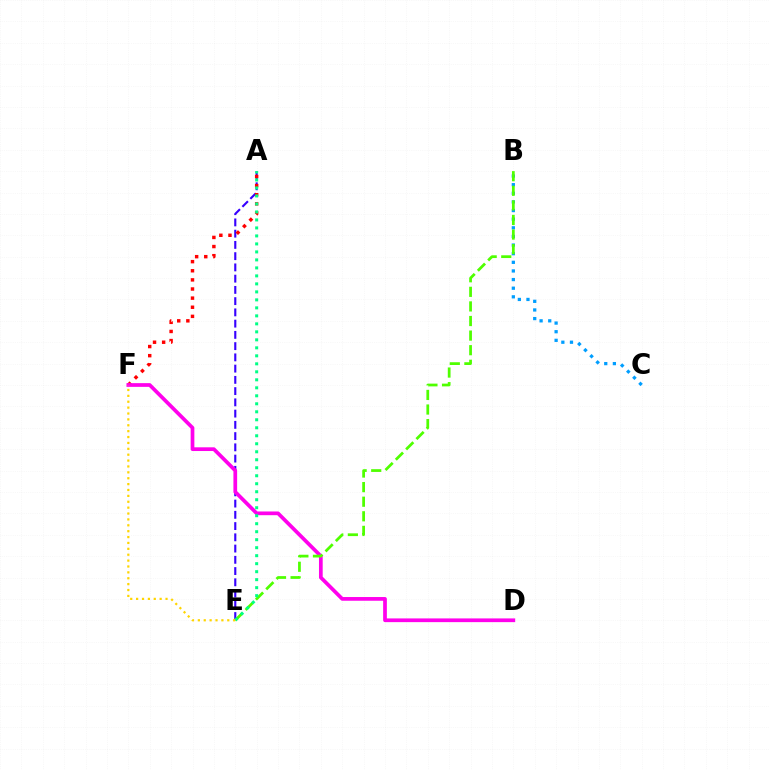{('B', 'C'): [{'color': '#009eff', 'line_style': 'dotted', 'thickness': 2.34}], ('A', 'E'): [{'color': '#3700ff', 'line_style': 'dashed', 'thickness': 1.53}, {'color': '#00ff86', 'line_style': 'dotted', 'thickness': 2.17}], ('A', 'F'): [{'color': '#ff0000', 'line_style': 'dotted', 'thickness': 2.48}], ('D', 'F'): [{'color': '#ff00ed', 'line_style': 'solid', 'thickness': 2.68}], ('B', 'E'): [{'color': '#4fff00', 'line_style': 'dashed', 'thickness': 1.98}], ('E', 'F'): [{'color': '#ffd500', 'line_style': 'dotted', 'thickness': 1.6}]}